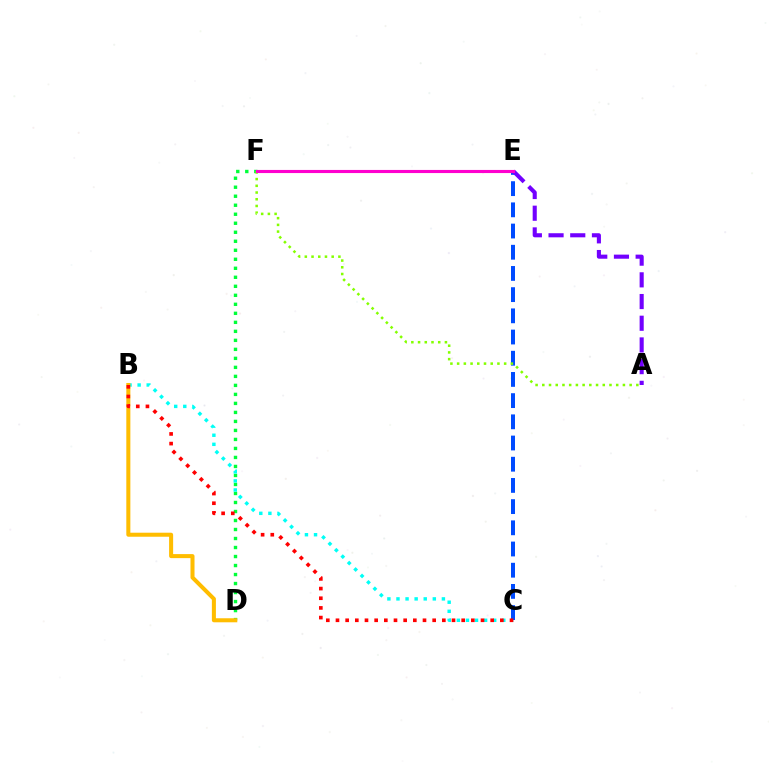{('D', 'F'): [{'color': '#00ff39', 'line_style': 'dotted', 'thickness': 2.45}], ('B', 'C'): [{'color': '#00fff6', 'line_style': 'dotted', 'thickness': 2.47}, {'color': '#ff0000', 'line_style': 'dotted', 'thickness': 2.63}], ('C', 'E'): [{'color': '#004bff', 'line_style': 'dashed', 'thickness': 2.88}], ('A', 'F'): [{'color': '#84ff00', 'line_style': 'dotted', 'thickness': 1.83}], ('A', 'E'): [{'color': '#7200ff', 'line_style': 'dashed', 'thickness': 2.95}], ('B', 'D'): [{'color': '#ffbd00', 'line_style': 'solid', 'thickness': 2.9}], ('E', 'F'): [{'color': '#ff00cf', 'line_style': 'solid', 'thickness': 2.25}]}